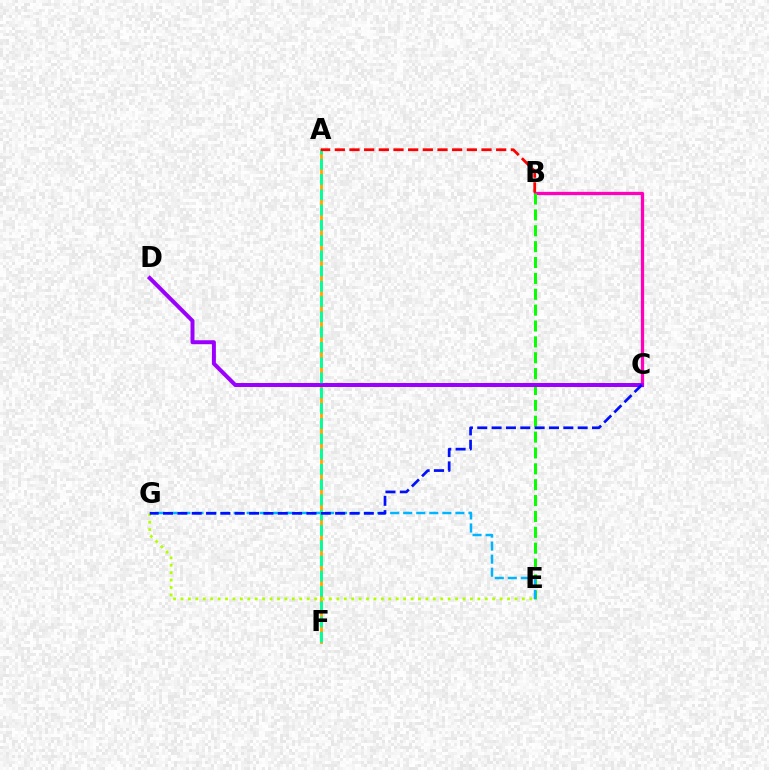{('B', 'C'): [{'color': '#ff00bd', 'line_style': 'solid', 'thickness': 2.36}], ('B', 'E'): [{'color': '#08ff00', 'line_style': 'dashed', 'thickness': 2.16}], ('A', 'F'): [{'color': '#ffa500', 'line_style': 'solid', 'thickness': 2.03}, {'color': '#00ff9d', 'line_style': 'dashed', 'thickness': 2.07}], ('C', 'D'): [{'color': '#9b00ff', 'line_style': 'solid', 'thickness': 2.87}], ('E', 'G'): [{'color': '#00b5ff', 'line_style': 'dashed', 'thickness': 1.77}, {'color': '#b3ff00', 'line_style': 'dotted', 'thickness': 2.02}], ('A', 'B'): [{'color': '#ff0000', 'line_style': 'dashed', 'thickness': 1.99}], ('C', 'G'): [{'color': '#0010ff', 'line_style': 'dashed', 'thickness': 1.95}]}